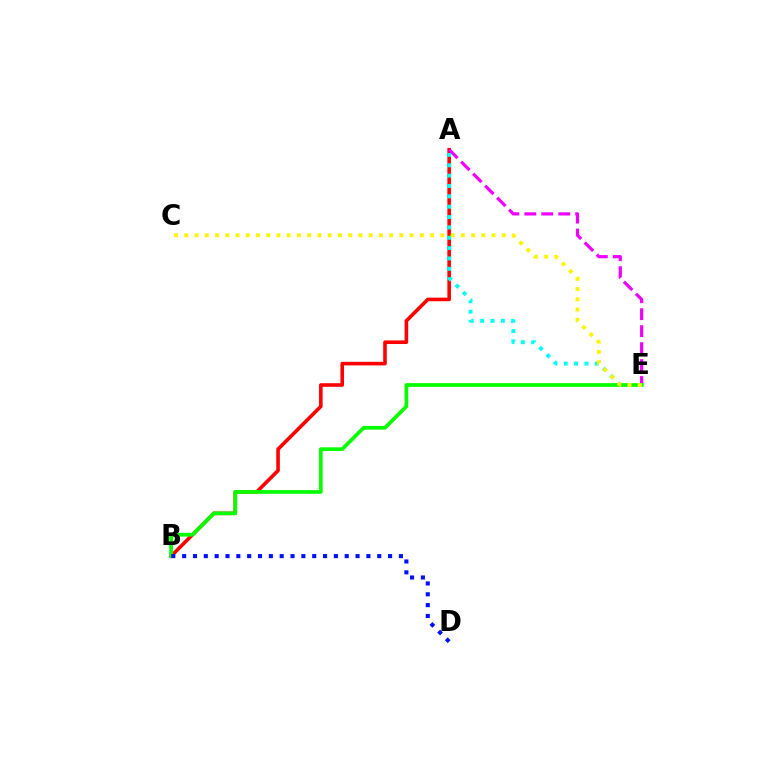{('A', 'B'): [{'color': '#ff0000', 'line_style': 'solid', 'thickness': 2.59}], ('A', 'E'): [{'color': '#ee00ff', 'line_style': 'dashed', 'thickness': 2.3}, {'color': '#00fff6', 'line_style': 'dotted', 'thickness': 2.81}], ('B', 'E'): [{'color': '#08ff00', 'line_style': 'solid', 'thickness': 2.69}], ('C', 'E'): [{'color': '#fcf500', 'line_style': 'dotted', 'thickness': 2.78}], ('B', 'D'): [{'color': '#0010ff', 'line_style': 'dotted', 'thickness': 2.94}]}